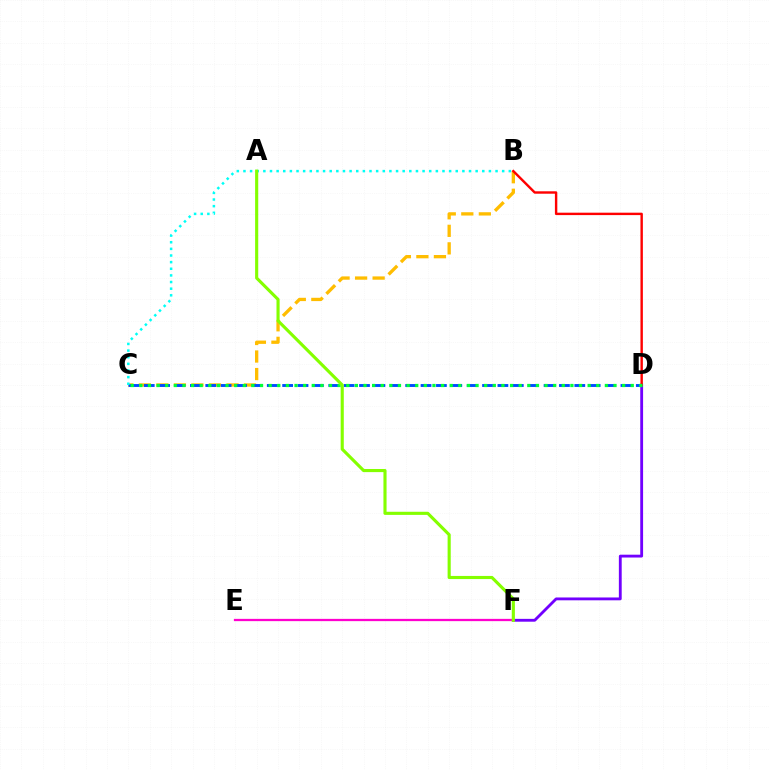{('D', 'F'): [{'color': '#7200ff', 'line_style': 'solid', 'thickness': 2.04}], ('B', 'C'): [{'color': '#ffbd00', 'line_style': 'dashed', 'thickness': 2.38}, {'color': '#00fff6', 'line_style': 'dotted', 'thickness': 1.8}], ('C', 'D'): [{'color': '#004bff', 'line_style': 'dashed', 'thickness': 2.09}, {'color': '#00ff39', 'line_style': 'dotted', 'thickness': 2.34}], ('B', 'D'): [{'color': '#ff0000', 'line_style': 'solid', 'thickness': 1.74}], ('E', 'F'): [{'color': '#ff00cf', 'line_style': 'solid', 'thickness': 1.64}], ('A', 'F'): [{'color': '#84ff00', 'line_style': 'solid', 'thickness': 2.25}]}